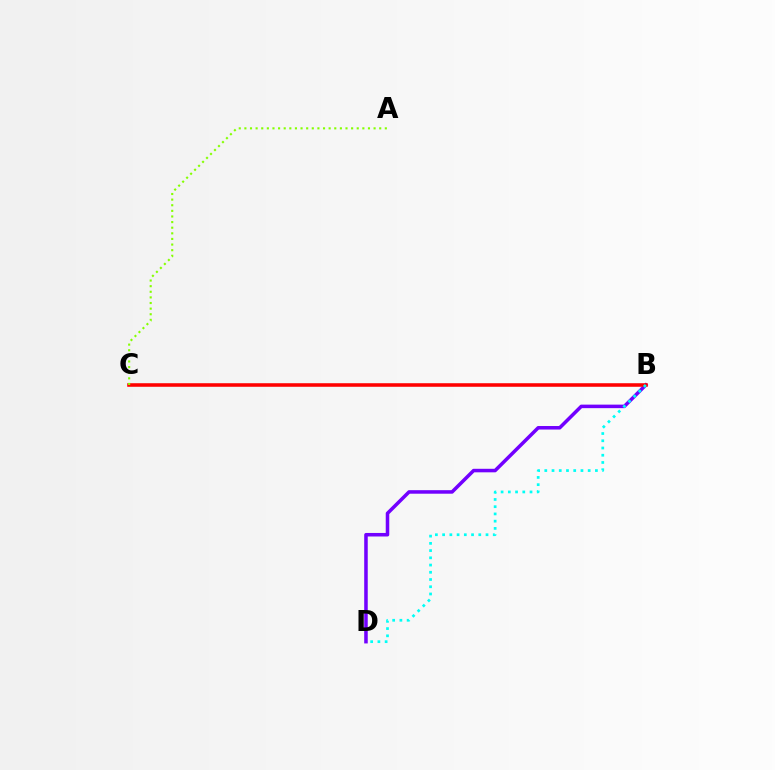{('B', 'D'): [{'color': '#7200ff', 'line_style': 'solid', 'thickness': 2.54}, {'color': '#00fff6', 'line_style': 'dotted', 'thickness': 1.96}], ('B', 'C'): [{'color': '#ff0000', 'line_style': 'solid', 'thickness': 2.56}], ('A', 'C'): [{'color': '#84ff00', 'line_style': 'dotted', 'thickness': 1.53}]}